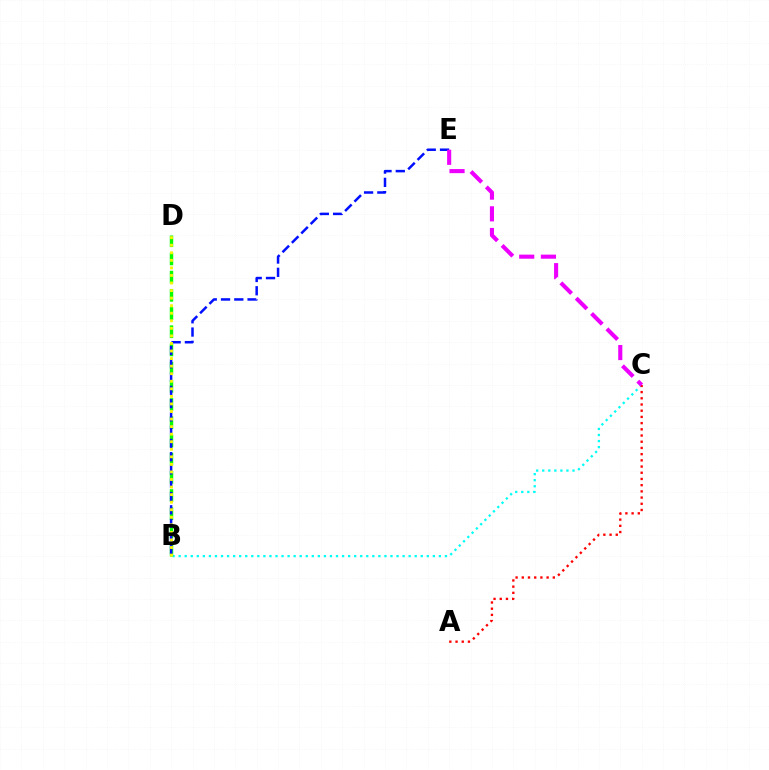{('B', 'C'): [{'color': '#00fff6', 'line_style': 'dotted', 'thickness': 1.64}], ('A', 'C'): [{'color': '#ff0000', 'line_style': 'dotted', 'thickness': 1.69}], ('B', 'D'): [{'color': '#08ff00', 'line_style': 'dashed', 'thickness': 2.47}, {'color': '#fcf500', 'line_style': 'dotted', 'thickness': 2.05}], ('B', 'E'): [{'color': '#0010ff', 'line_style': 'dashed', 'thickness': 1.8}], ('C', 'E'): [{'color': '#ee00ff', 'line_style': 'dashed', 'thickness': 2.95}]}